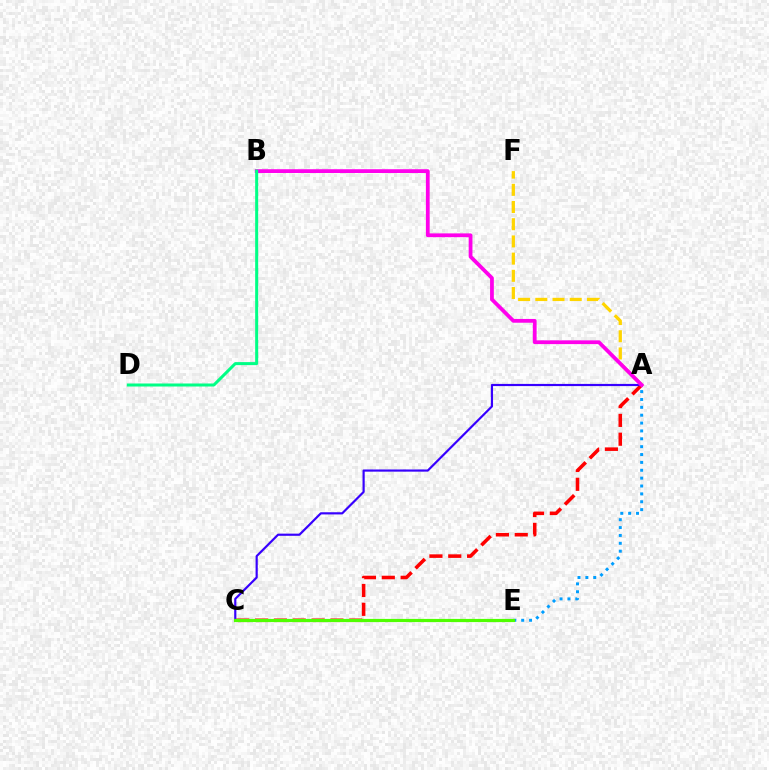{('A', 'C'): [{'color': '#ff0000', 'line_style': 'dashed', 'thickness': 2.56}, {'color': '#3700ff', 'line_style': 'solid', 'thickness': 1.57}], ('A', 'E'): [{'color': '#009eff', 'line_style': 'dotted', 'thickness': 2.14}], ('A', 'F'): [{'color': '#ffd500', 'line_style': 'dashed', 'thickness': 2.34}], ('A', 'B'): [{'color': '#ff00ed', 'line_style': 'solid', 'thickness': 2.72}], ('B', 'D'): [{'color': '#00ff86', 'line_style': 'solid', 'thickness': 2.17}], ('C', 'E'): [{'color': '#4fff00', 'line_style': 'solid', 'thickness': 2.29}]}